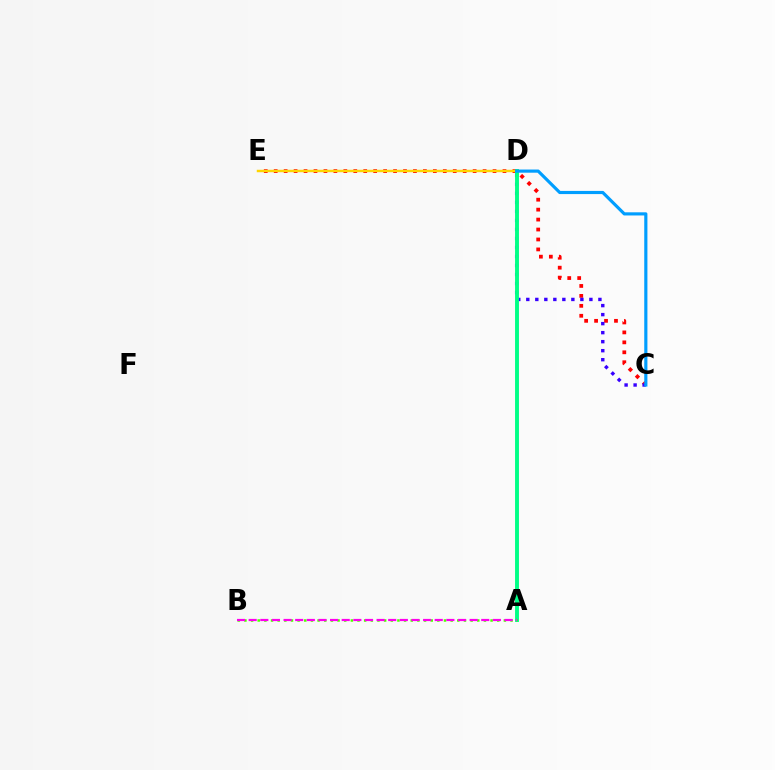{('C', 'E'): [{'color': '#ff0000', 'line_style': 'dotted', 'thickness': 2.7}], ('D', 'E'): [{'color': '#ffd500', 'line_style': 'solid', 'thickness': 1.77}], ('C', 'D'): [{'color': '#3700ff', 'line_style': 'dotted', 'thickness': 2.45}, {'color': '#009eff', 'line_style': 'solid', 'thickness': 2.28}], ('A', 'D'): [{'color': '#00ff86', 'line_style': 'solid', 'thickness': 2.82}], ('A', 'B'): [{'color': '#4fff00', 'line_style': 'dotted', 'thickness': 1.81}, {'color': '#ff00ed', 'line_style': 'dashed', 'thickness': 1.58}]}